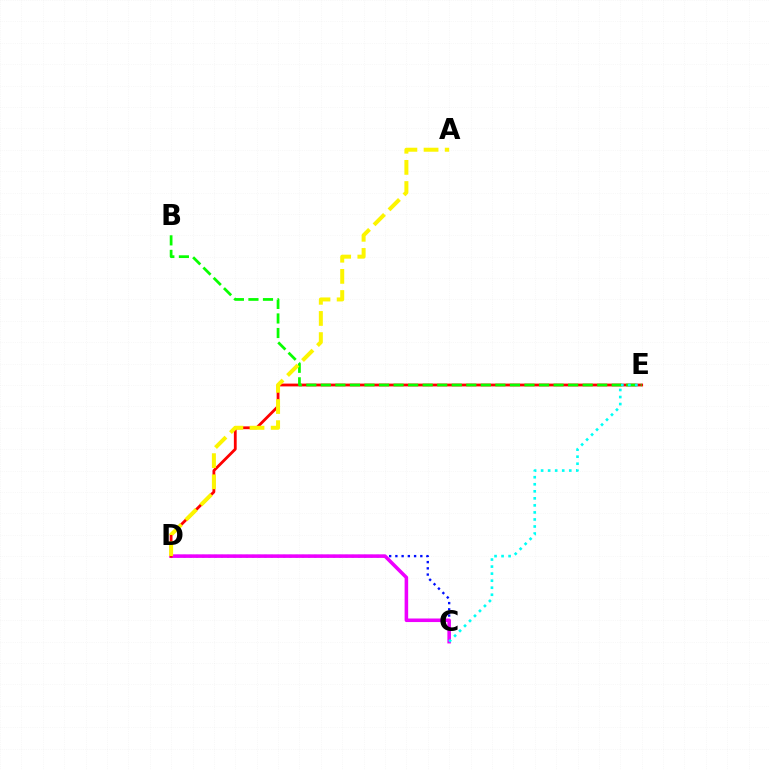{('C', 'D'): [{'color': '#0010ff', 'line_style': 'dotted', 'thickness': 1.69}, {'color': '#ee00ff', 'line_style': 'solid', 'thickness': 2.56}], ('D', 'E'): [{'color': '#ff0000', 'line_style': 'solid', 'thickness': 2.02}], ('B', 'E'): [{'color': '#08ff00', 'line_style': 'dashed', 'thickness': 1.98}], ('C', 'E'): [{'color': '#00fff6', 'line_style': 'dotted', 'thickness': 1.91}], ('A', 'D'): [{'color': '#fcf500', 'line_style': 'dashed', 'thickness': 2.87}]}